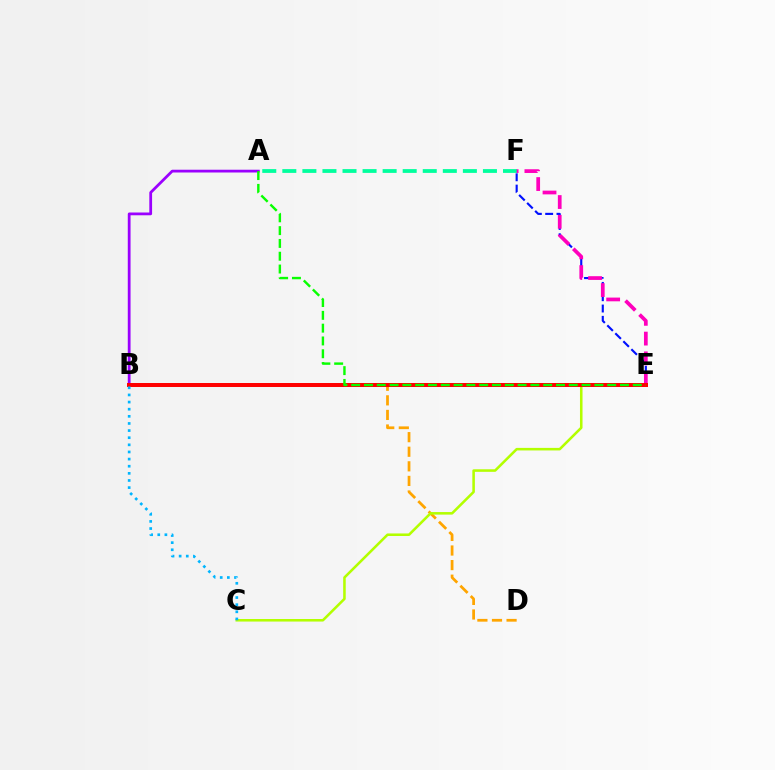{('A', 'B'): [{'color': '#9b00ff', 'line_style': 'solid', 'thickness': 2.0}], ('E', 'F'): [{'color': '#0010ff', 'line_style': 'dashed', 'thickness': 1.54}, {'color': '#ff00bd', 'line_style': 'dashed', 'thickness': 2.68}], ('B', 'D'): [{'color': '#ffa500', 'line_style': 'dashed', 'thickness': 1.98}], ('C', 'E'): [{'color': '#b3ff00', 'line_style': 'solid', 'thickness': 1.84}], ('A', 'F'): [{'color': '#00ff9d', 'line_style': 'dashed', 'thickness': 2.73}], ('B', 'E'): [{'color': '#ff0000', 'line_style': 'solid', 'thickness': 2.87}], ('B', 'C'): [{'color': '#00b5ff', 'line_style': 'dotted', 'thickness': 1.94}], ('A', 'E'): [{'color': '#08ff00', 'line_style': 'dashed', 'thickness': 1.74}]}